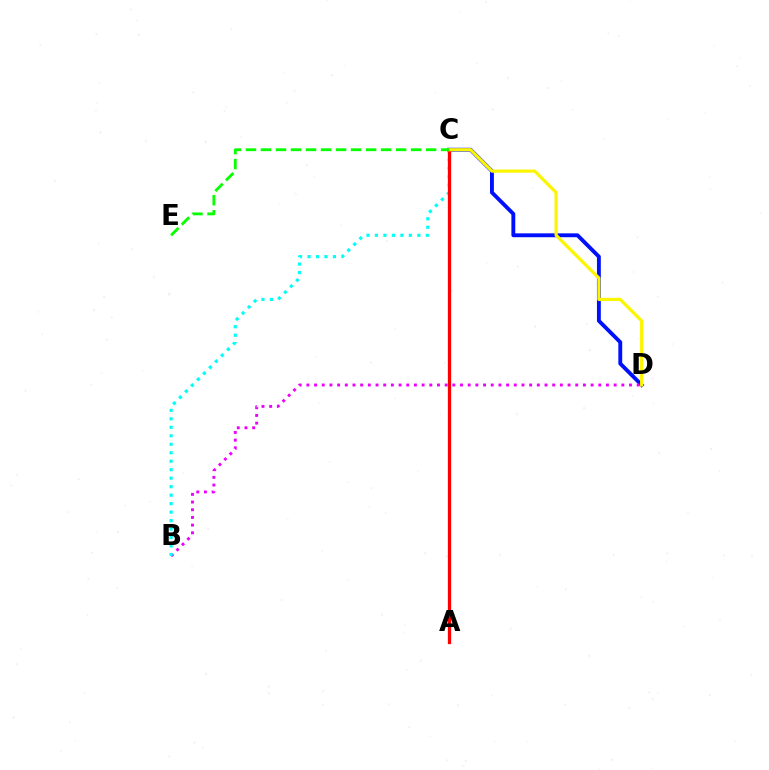{('C', 'D'): [{'color': '#0010ff', 'line_style': 'solid', 'thickness': 2.79}, {'color': '#fcf500', 'line_style': 'solid', 'thickness': 2.3}], ('B', 'D'): [{'color': '#ee00ff', 'line_style': 'dotted', 'thickness': 2.09}], ('B', 'C'): [{'color': '#00fff6', 'line_style': 'dotted', 'thickness': 2.3}], ('A', 'C'): [{'color': '#ff0000', 'line_style': 'solid', 'thickness': 2.35}], ('C', 'E'): [{'color': '#08ff00', 'line_style': 'dashed', 'thickness': 2.04}]}